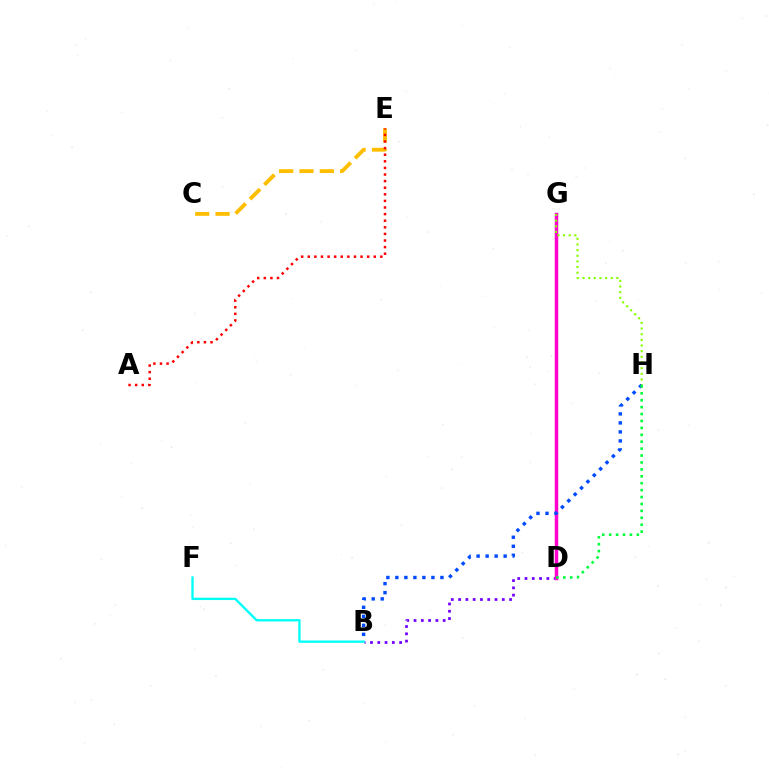{('B', 'D'): [{'color': '#7200ff', 'line_style': 'dotted', 'thickness': 1.98}], ('B', 'F'): [{'color': '#00fff6', 'line_style': 'solid', 'thickness': 1.67}], ('D', 'G'): [{'color': '#ff00cf', 'line_style': 'solid', 'thickness': 2.52}], ('G', 'H'): [{'color': '#84ff00', 'line_style': 'dotted', 'thickness': 1.54}], ('B', 'H'): [{'color': '#004bff', 'line_style': 'dotted', 'thickness': 2.45}], ('C', 'E'): [{'color': '#ffbd00', 'line_style': 'dashed', 'thickness': 2.76}], ('A', 'E'): [{'color': '#ff0000', 'line_style': 'dotted', 'thickness': 1.79}], ('D', 'H'): [{'color': '#00ff39', 'line_style': 'dotted', 'thickness': 1.88}]}